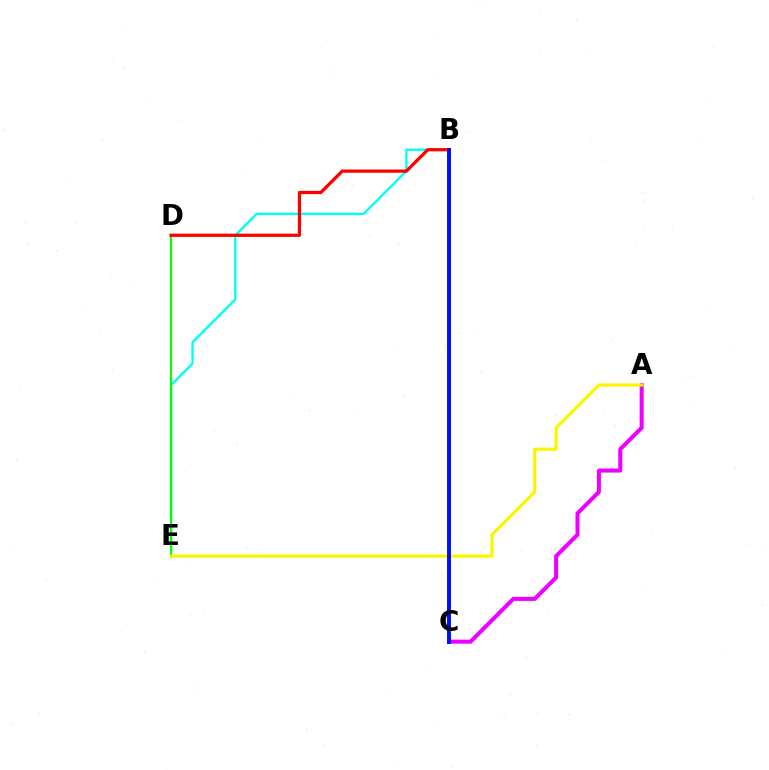{('A', 'C'): [{'color': '#ee00ff', 'line_style': 'solid', 'thickness': 2.9}], ('B', 'E'): [{'color': '#00fff6', 'line_style': 'solid', 'thickness': 1.7}], ('D', 'E'): [{'color': '#08ff00', 'line_style': 'solid', 'thickness': 1.54}], ('A', 'E'): [{'color': '#fcf500', 'line_style': 'solid', 'thickness': 2.29}], ('B', 'D'): [{'color': '#ff0000', 'line_style': 'solid', 'thickness': 2.35}], ('B', 'C'): [{'color': '#0010ff', 'line_style': 'solid', 'thickness': 2.85}]}